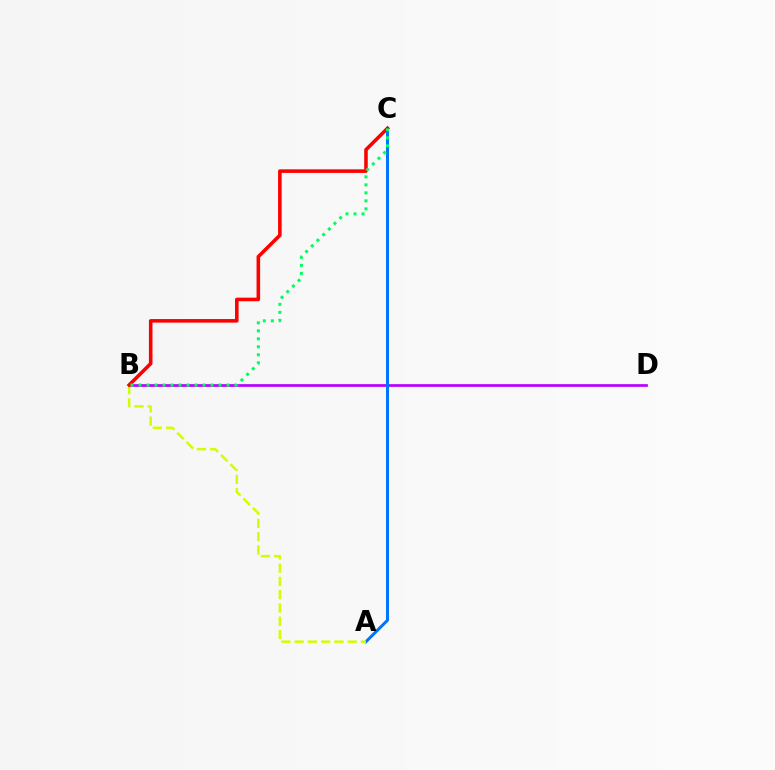{('B', 'D'): [{'color': '#b900ff', 'line_style': 'solid', 'thickness': 1.95}], ('A', 'C'): [{'color': '#0074ff', 'line_style': 'solid', 'thickness': 2.15}], ('A', 'B'): [{'color': '#d1ff00', 'line_style': 'dashed', 'thickness': 1.8}], ('B', 'C'): [{'color': '#ff0000', 'line_style': 'solid', 'thickness': 2.57}, {'color': '#00ff5c', 'line_style': 'dotted', 'thickness': 2.17}]}